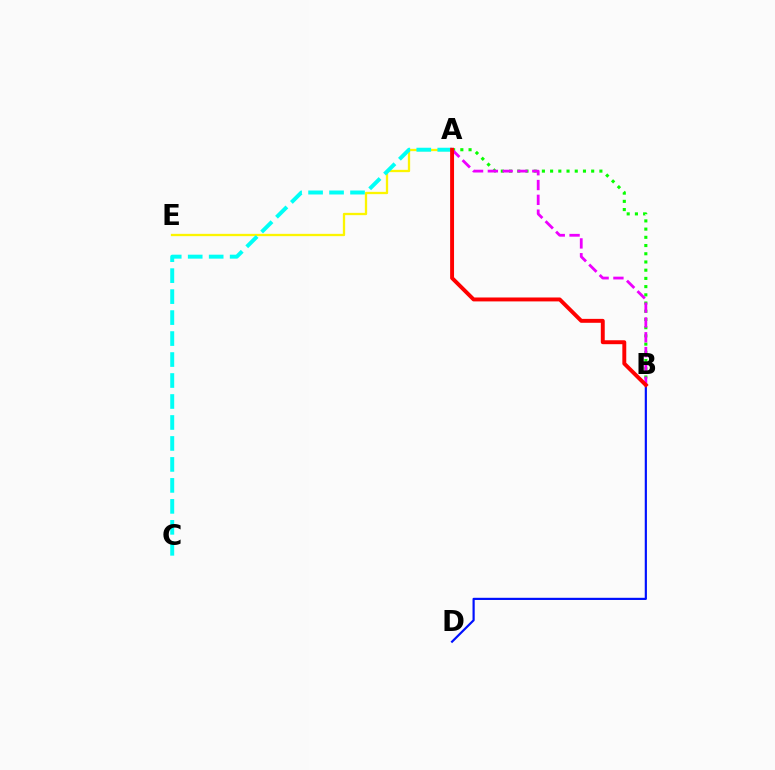{('A', 'E'): [{'color': '#fcf500', 'line_style': 'solid', 'thickness': 1.67}], ('A', 'C'): [{'color': '#00fff6', 'line_style': 'dashed', 'thickness': 2.85}], ('B', 'D'): [{'color': '#0010ff', 'line_style': 'solid', 'thickness': 1.57}], ('A', 'B'): [{'color': '#08ff00', 'line_style': 'dotted', 'thickness': 2.23}, {'color': '#ee00ff', 'line_style': 'dashed', 'thickness': 2.01}, {'color': '#ff0000', 'line_style': 'solid', 'thickness': 2.82}]}